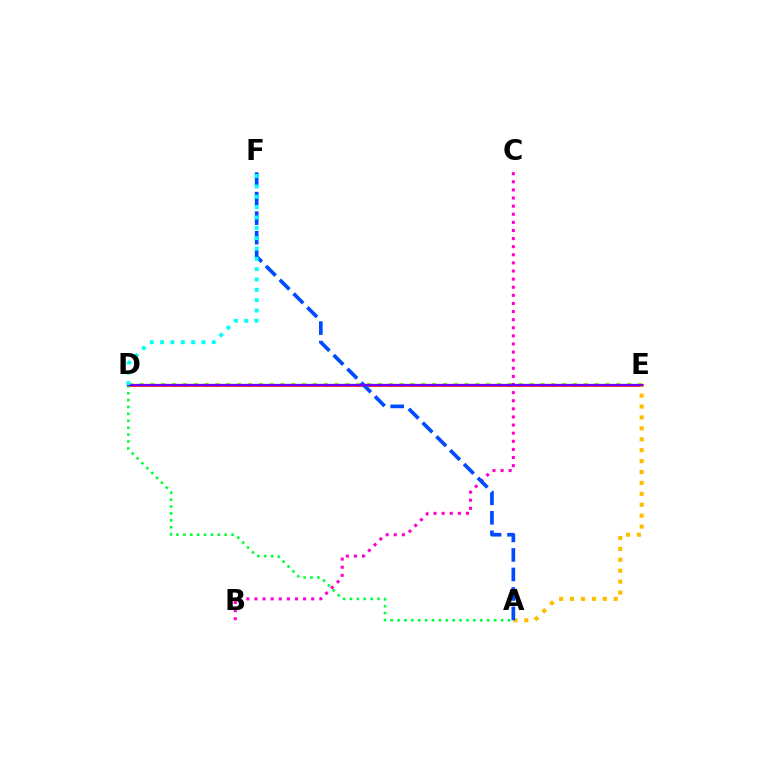{('D', 'E'): [{'color': '#84ff00', 'line_style': 'dotted', 'thickness': 2.94}, {'color': '#ff0000', 'line_style': 'solid', 'thickness': 1.86}, {'color': '#7200ff', 'line_style': 'solid', 'thickness': 1.63}], ('B', 'C'): [{'color': '#ff00cf', 'line_style': 'dotted', 'thickness': 2.2}], ('A', 'E'): [{'color': '#ffbd00', 'line_style': 'dotted', 'thickness': 2.97}], ('A', 'D'): [{'color': '#00ff39', 'line_style': 'dotted', 'thickness': 1.87}], ('A', 'F'): [{'color': '#004bff', 'line_style': 'dashed', 'thickness': 2.65}], ('D', 'F'): [{'color': '#00fff6', 'line_style': 'dotted', 'thickness': 2.81}]}